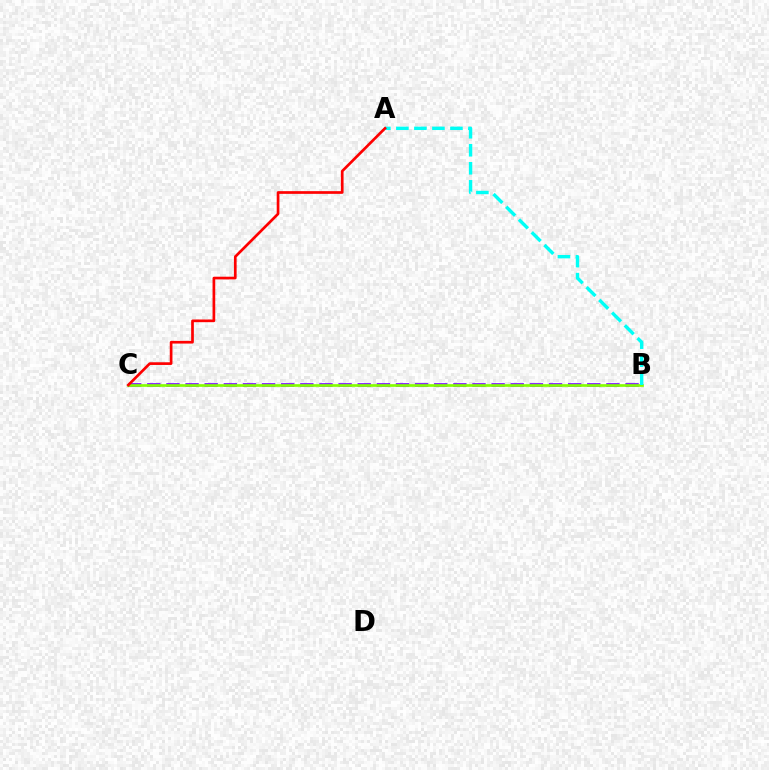{('B', 'C'): [{'color': '#7200ff', 'line_style': 'dashed', 'thickness': 2.6}, {'color': '#84ff00', 'line_style': 'solid', 'thickness': 1.92}], ('A', 'B'): [{'color': '#00fff6', 'line_style': 'dashed', 'thickness': 2.45}], ('A', 'C'): [{'color': '#ff0000', 'line_style': 'solid', 'thickness': 1.94}]}